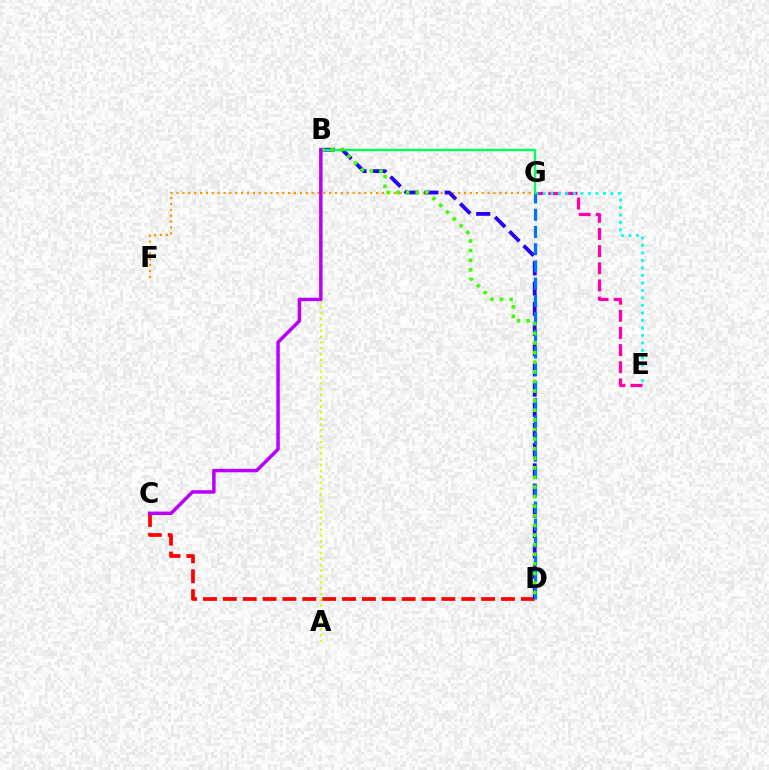{('E', 'G'): [{'color': '#ff00ac', 'line_style': 'dashed', 'thickness': 2.33}, {'color': '#00fff6', 'line_style': 'dotted', 'thickness': 2.04}], ('A', 'B'): [{'color': '#d1ff00', 'line_style': 'dotted', 'thickness': 1.59}], ('C', 'D'): [{'color': '#ff0000', 'line_style': 'dashed', 'thickness': 2.7}], ('F', 'G'): [{'color': '#ff9400', 'line_style': 'dotted', 'thickness': 1.59}], ('B', 'D'): [{'color': '#2500ff', 'line_style': 'dashed', 'thickness': 2.75}, {'color': '#3dff00', 'line_style': 'dotted', 'thickness': 2.61}], ('D', 'G'): [{'color': '#0074ff', 'line_style': 'dashed', 'thickness': 2.34}], ('B', 'G'): [{'color': '#00ff5c', 'line_style': 'solid', 'thickness': 1.69}], ('B', 'C'): [{'color': '#b900ff', 'line_style': 'solid', 'thickness': 2.51}]}